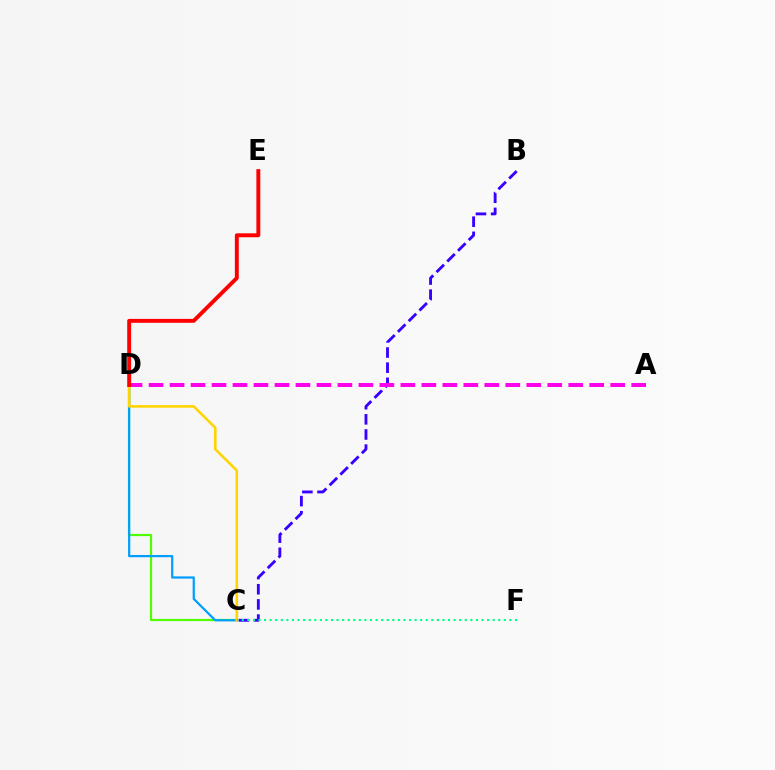{('C', 'D'): [{'color': '#4fff00', 'line_style': 'solid', 'thickness': 1.59}, {'color': '#009eff', 'line_style': 'solid', 'thickness': 1.61}, {'color': '#ffd500', 'line_style': 'solid', 'thickness': 1.85}], ('B', 'C'): [{'color': '#3700ff', 'line_style': 'dashed', 'thickness': 2.06}], ('A', 'D'): [{'color': '#ff00ed', 'line_style': 'dashed', 'thickness': 2.85}], ('C', 'F'): [{'color': '#00ff86', 'line_style': 'dotted', 'thickness': 1.51}], ('D', 'E'): [{'color': '#ff0000', 'line_style': 'solid', 'thickness': 2.82}]}